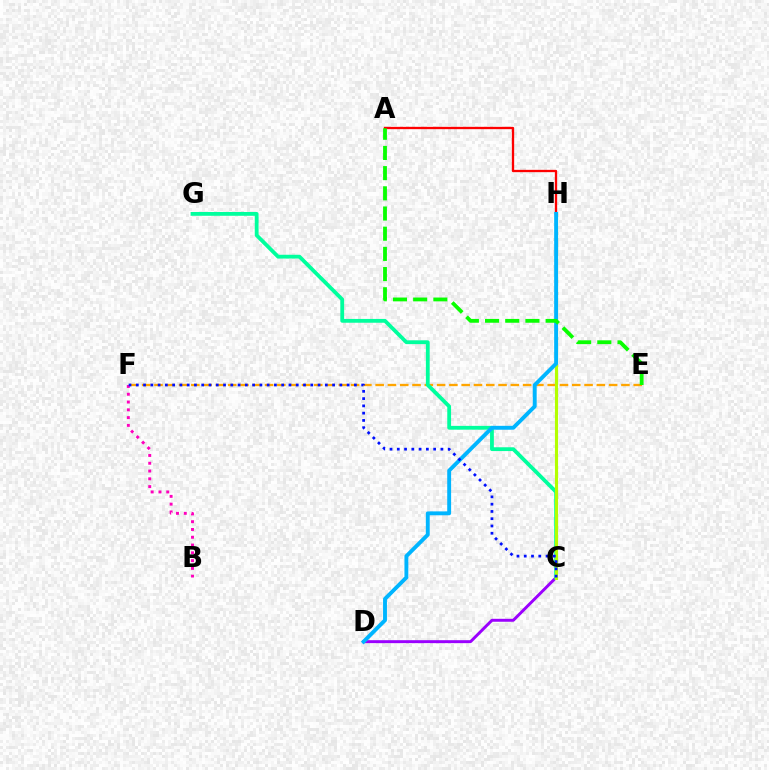{('A', 'H'): [{'color': '#ff0000', 'line_style': 'solid', 'thickness': 1.67}], ('C', 'D'): [{'color': '#9b00ff', 'line_style': 'solid', 'thickness': 2.12}], ('E', 'F'): [{'color': '#ffa500', 'line_style': 'dashed', 'thickness': 1.67}], ('C', 'G'): [{'color': '#00ff9d', 'line_style': 'solid', 'thickness': 2.74}], ('C', 'H'): [{'color': '#b3ff00', 'line_style': 'solid', 'thickness': 2.25}], ('B', 'F'): [{'color': '#ff00bd', 'line_style': 'dotted', 'thickness': 2.12}], ('D', 'H'): [{'color': '#00b5ff', 'line_style': 'solid', 'thickness': 2.8}], ('C', 'F'): [{'color': '#0010ff', 'line_style': 'dotted', 'thickness': 1.98}], ('A', 'E'): [{'color': '#08ff00', 'line_style': 'dashed', 'thickness': 2.74}]}